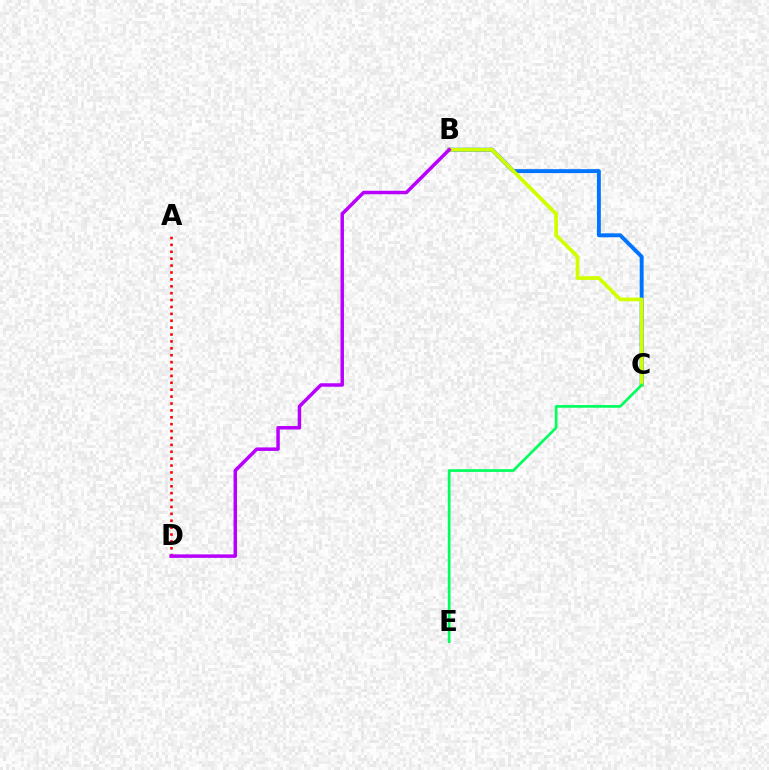{('B', 'C'): [{'color': '#0074ff', 'line_style': 'solid', 'thickness': 2.82}, {'color': '#d1ff00', 'line_style': 'solid', 'thickness': 2.7}], ('A', 'D'): [{'color': '#ff0000', 'line_style': 'dotted', 'thickness': 1.87}], ('C', 'E'): [{'color': '#00ff5c', 'line_style': 'solid', 'thickness': 1.93}], ('B', 'D'): [{'color': '#b900ff', 'line_style': 'solid', 'thickness': 2.51}]}